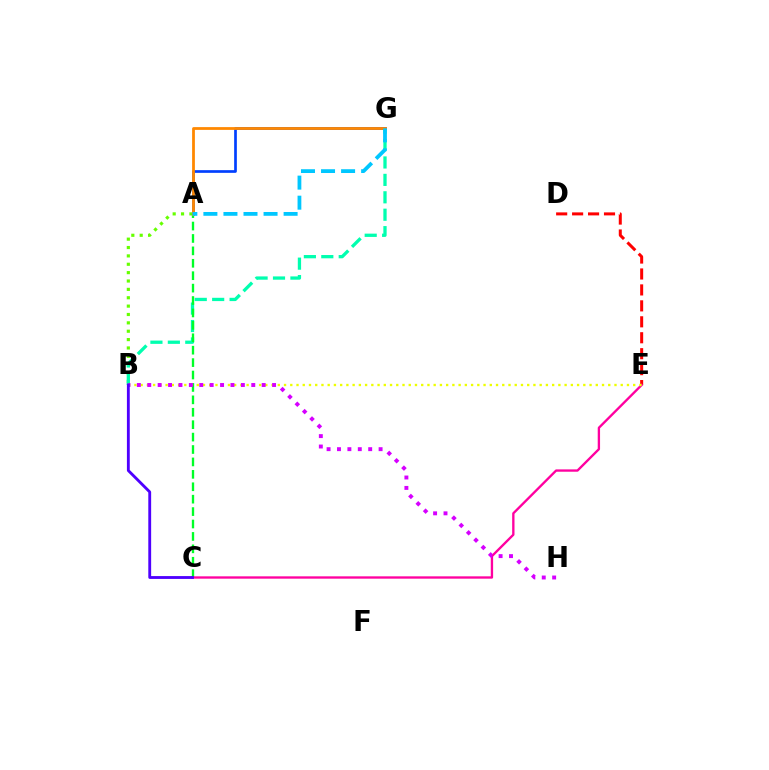{('A', 'B'): [{'color': '#66ff00', 'line_style': 'dotted', 'thickness': 2.27}], ('D', 'E'): [{'color': '#ff0000', 'line_style': 'dashed', 'thickness': 2.17}], ('A', 'G'): [{'color': '#003fff', 'line_style': 'solid', 'thickness': 1.94}, {'color': '#ff8800', 'line_style': 'solid', 'thickness': 2.0}, {'color': '#00c7ff', 'line_style': 'dashed', 'thickness': 2.72}], ('B', 'G'): [{'color': '#00ffaf', 'line_style': 'dashed', 'thickness': 2.37}], ('A', 'C'): [{'color': '#00ff27', 'line_style': 'dashed', 'thickness': 1.69}], ('C', 'E'): [{'color': '#ff00a0', 'line_style': 'solid', 'thickness': 1.68}], ('B', 'E'): [{'color': '#eeff00', 'line_style': 'dotted', 'thickness': 1.69}], ('B', 'H'): [{'color': '#d600ff', 'line_style': 'dotted', 'thickness': 2.83}], ('B', 'C'): [{'color': '#4f00ff', 'line_style': 'solid', 'thickness': 2.05}]}